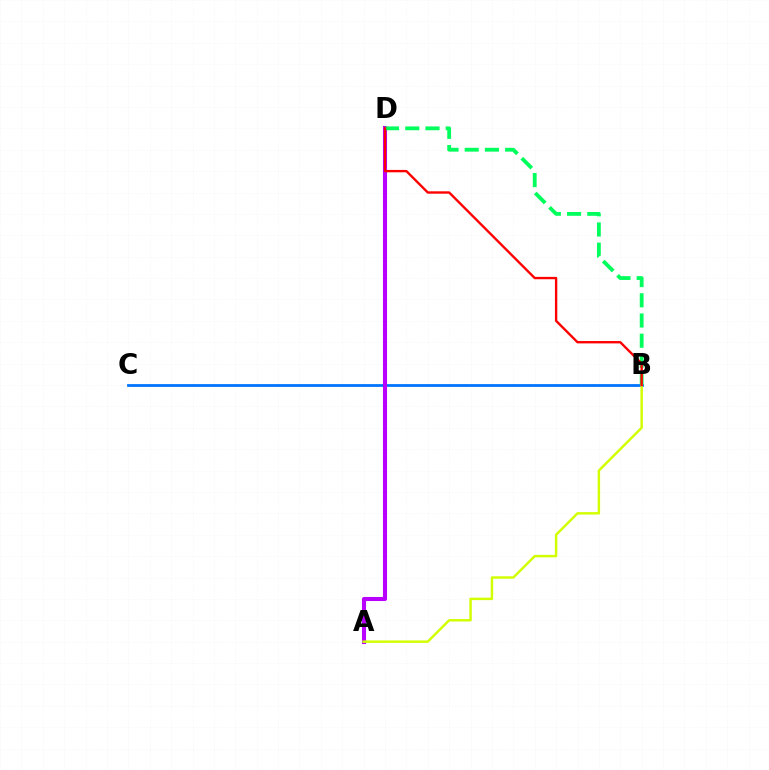{('B', 'C'): [{'color': '#0074ff', 'line_style': 'solid', 'thickness': 2.0}], ('A', 'D'): [{'color': '#b900ff', 'line_style': 'solid', 'thickness': 2.94}], ('B', 'D'): [{'color': '#00ff5c', 'line_style': 'dashed', 'thickness': 2.75}, {'color': '#ff0000', 'line_style': 'solid', 'thickness': 1.7}], ('A', 'B'): [{'color': '#d1ff00', 'line_style': 'solid', 'thickness': 1.76}]}